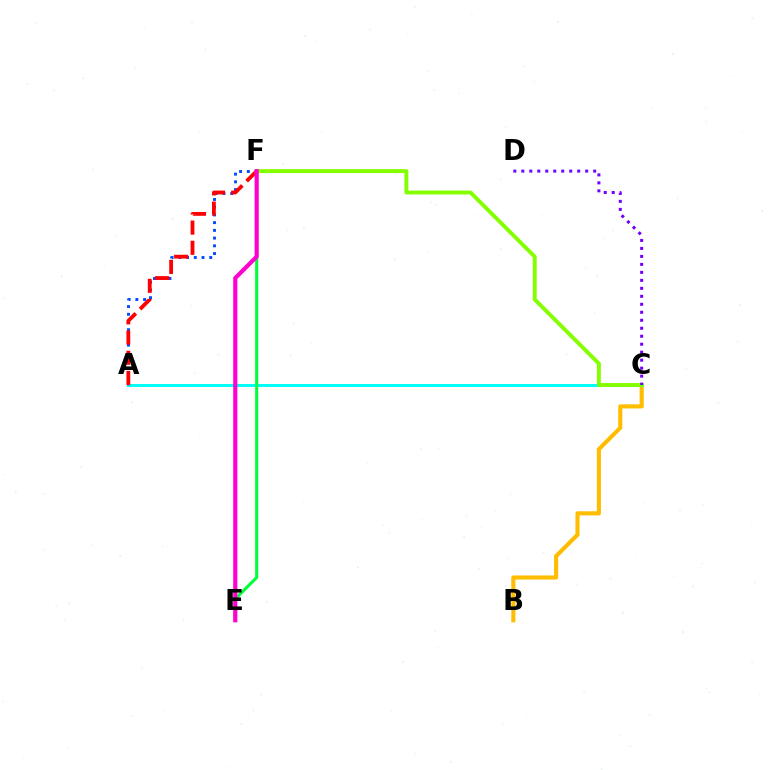{('B', 'C'): [{'color': '#ffbd00', 'line_style': 'solid', 'thickness': 2.96}], ('A', 'C'): [{'color': '#00fff6', 'line_style': 'solid', 'thickness': 2.16}], ('A', 'F'): [{'color': '#004bff', 'line_style': 'dotted', 'thickness': 2.1}, {'color': '#ff0000', 'line_style': 'dashed', 'thickness': 2.74}], ('E', 'F'): [{'color': '#00ff39', 'line_style': 'solid', 'thickness': 2.21}, {'color': '#ff00cf', 'line_style': 'solid', 'thickness': 2.98}], ('C', 'F'): [{'color': '#84ff00', 'line_style': 'solid', 'thickness': 2.82}], ('C', 'D'): [{'color': '#7200ff', 'line_style': 'dotted', 'thickness': 2.17}]}